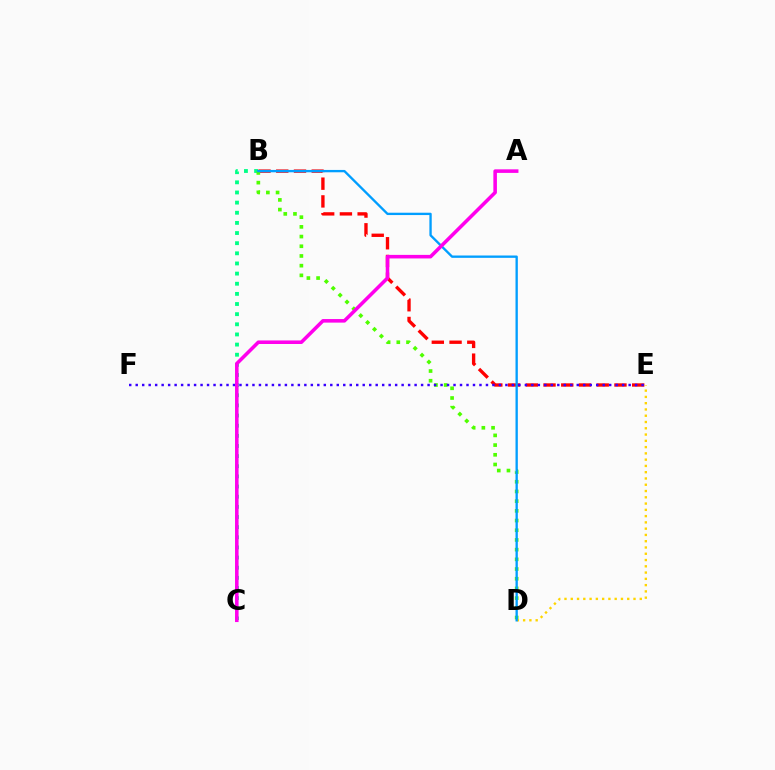{('B', 'C'): [{'color': '#00ff86', 'line_style': 'dotted', 'thickness': 2.76}], ('B', 'E'): [{'color': '#ff0000', 'line_style': 'dashed', 'thickness': 2.41}], ('B', 'D'): [{'color': '#4fff00', 'line_style': 'dotted', 'thickness': 2.63}, {'color': '#009eff', 'line_style': 'solid', 'thickness': 1.68}], ('D', 'E'): [{'color': '#ffd500', 'line_style': 'dotted', 'thickness': 1.7}], ('E', 'F'): [{'color': '#3700ff', 'line_style': 'dotted', 'thickness': 1.76}], ('A', 'C'): [{'color': '#ff00ed', 'line_style': 'solid', 'thickness': 2.56}]}